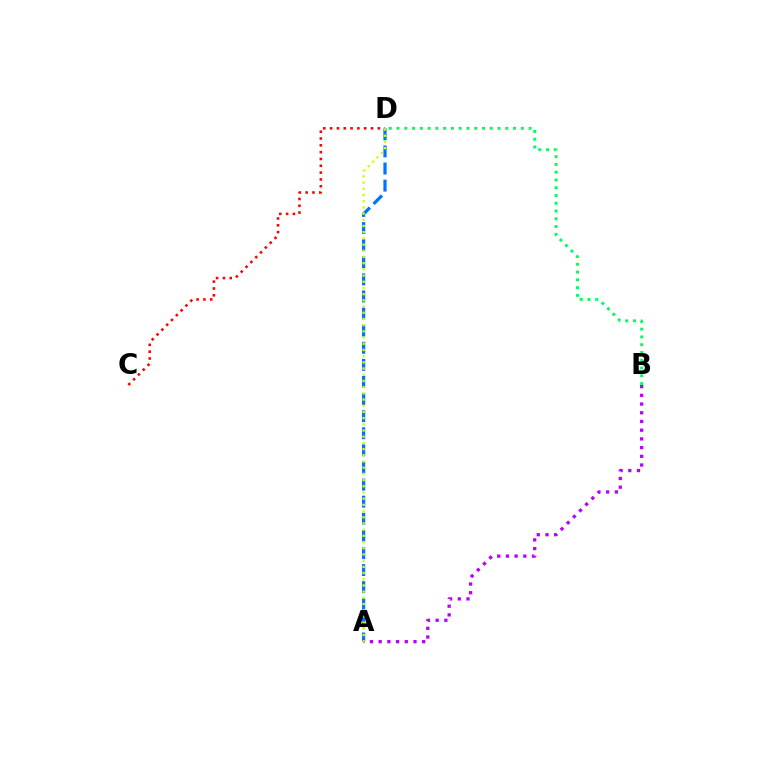{('C', 'D'): [{'color': '#ff0000', 'line_style': 'dotted', 'thickness': 1.85}], ('A', 'B'): [{'color': '#b900ff', 'line_style': 'dotted', 'thickness': 2.37}], ('A', 'D'): [{'color': '#0074ff', 'line_style': 'dashed', 'thickness': 2.32}, {'color': '#d1ff00', 'line_style': 'dotted', 'thickness': 1.68}], ('B', 'D'): [{'color': '#00ff5c', 'line_style': 'dotted', 'thickness': 2.11}]}